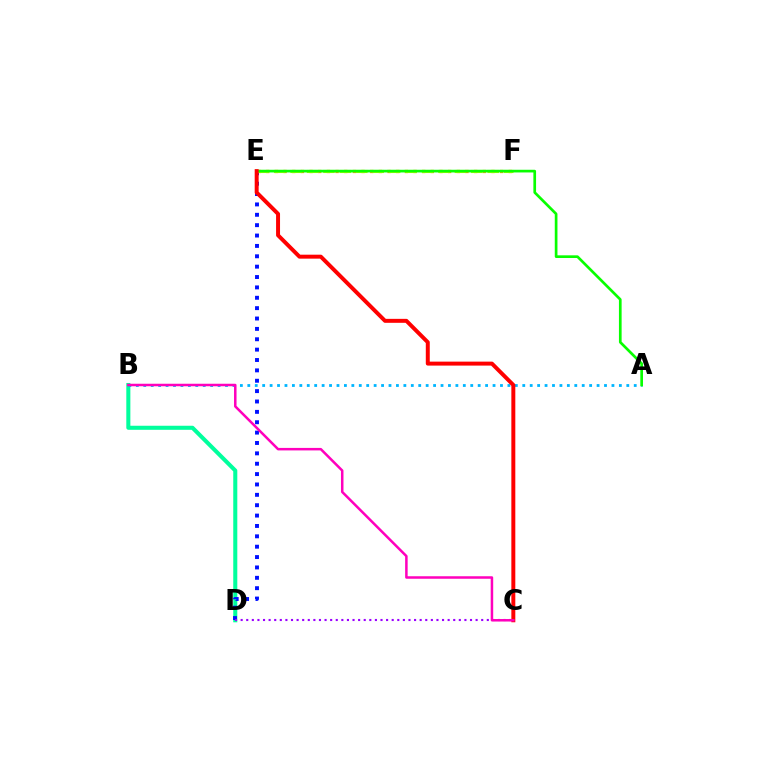{('B', 'D'): [{'color': '#00ff9d', 'line_style': 'solid', 'thickness': 2.92}], ('D', 'E'): [{'color': '#0010ff', 'line_style': 'dotted', 'thickness': 2.82}], ('E', 'F'): [{'color': '#ffa500', 'line_style': 'dotted', 'thickness': 2.35}, {'color': '#b3ff00', 'line_style': 'dashed', 'thickness': 2.23}], ('A', 'B'): [{'color': '#00b5ff', 'line_style': 'dotted', 'thickness': 2.02}], ('A', 'E'): [{'color': '#08ff00', 'line_style': 'solid', 'thickness': 1.93}], ('C', 'E'): [{'color': '#ff0000', 'line_style': 'solid', 'thickness': 2.85}], ('C', 'D'): [{'color': '#9b00ff', 'line_style': 'dotted', 'thickness': 1.52}], ('B', 'C'): [{'color': '#ff00bd', 'line_style': 'solid', 'thickness': 1.81}]}